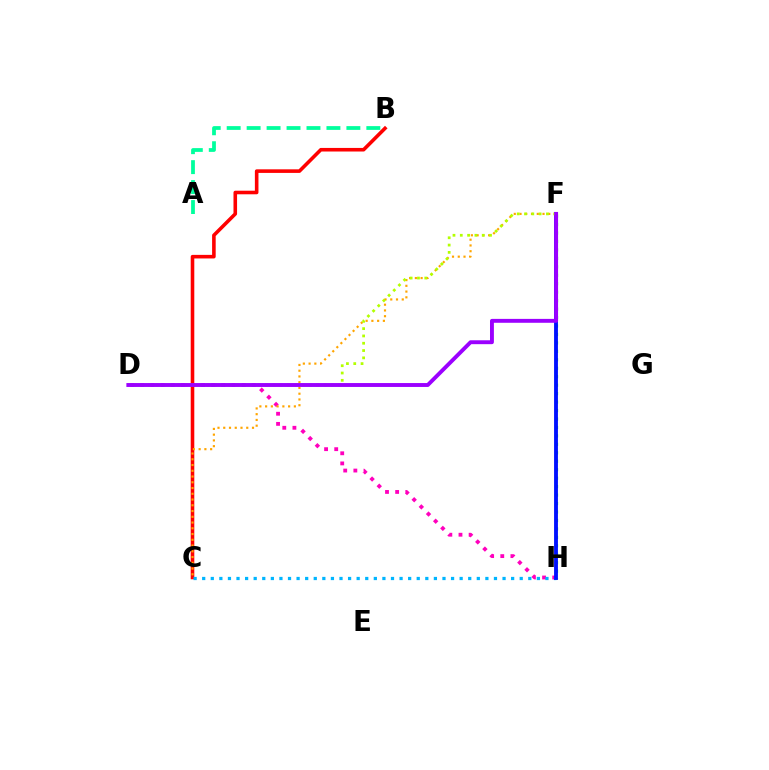{('D', 'H'): [{'color': '#ff00bd', 'line_style': 'dotted', 'thickness': 2.75}], ('A', 'B'): [{'color': '#00ff9d', 'line_style': 'dashed', 'thickness': 2.71}], ('B', 'C'): [{'color': '#ff0000', 'line_style': 'solid', 'thickness': 2.58}], ('F', 'H'): [{'color': '#08ff00', 'line_style': 'dotted', 'thickness': 2.3}, {'color': '#0010ff', 'line_style': 'solid', 'thickness': 2.77}], ('C', 'F'): [{'color': '#ffa500', 'line_style': 'dotted', 'thickness': 1.56}], ('C', 'H'): [{'color': '#00b5ff', 'line_style': 'dotted', 'thickness': 2.33}], ('D', 'F'): [{'color': '#b3ff00', 'line_style': 'dotted', 'thickness': 1.99}, {'color': '#9b00ff', 'line_style': 'solid', 'thickness': 2.81}]}